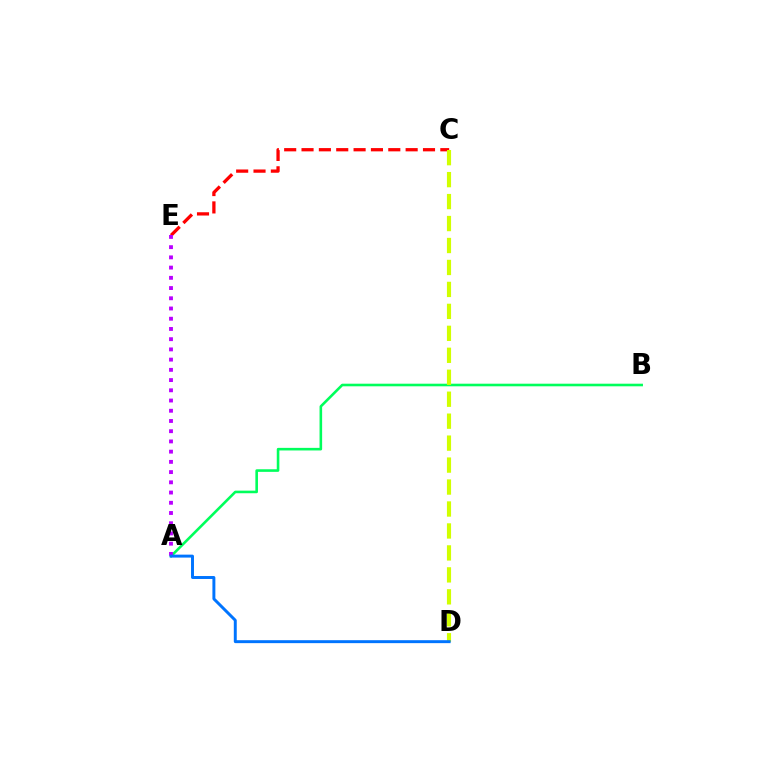{('C', 'E'): [{'color': '#ff0000', 'line_style': 'dashed', 'thickness': 2.36}], ('A', 'B'): [{'color': '#00ff5c', 'line_style': 'solid', 'thickness': 1.87}], ('C', 'D'): [{'color': '#d1ff00', 'line_style': 'dashed', 'thickness': 2.98}], ('A', 'E'): [{'color': '#b900ff', 'line_style': 'dotted', 'thickness': 2.78}], ('A', 'D'): [{'color': '#0074ff', 'line_style': 'solid', 'thickness': 2.12}]}